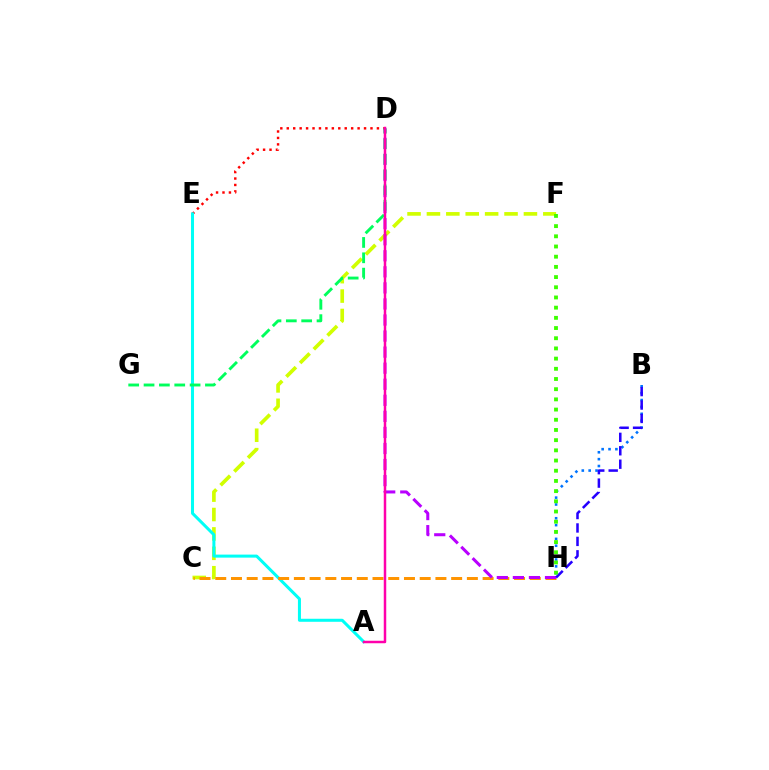{('D', 'E'): [{'color': '#ff0000', 'line_style': 'dotted', 'thickness': 1.75}], ('B', 'H'): [{'color': '#0074ff', 'line_style': 'dotted', 'thickness': 1.87}, {'color': '#2500ff', 'line_style': 'dashed', 'thickness': 1.82}], ('C', 'F'): [{'color': '#d1ff00', 'line_style': 'dashed', 'thickness': 2.64}], ('A', 'E'): [{'color': '#00fff6', 'line_style': 'solid', 'thickness': 2.18}], ('C', 'H'): [{'color': '#ff9400', 'line_style': 'dashed', 'thickness': 2.14}], ('D', 'H'): [{'color': '#b900ff', 'line_style': 'dashed', 'thickness': 2.18}], ('D', 'G'): [{'color': '#00ff5c', 'line_style': 'dashed', 'thickness': 2.09}], ('A', 'D'): [{'color': '#ff00ac', 'line_style': 'solid', 'thickness': 1.79}], ('F', 'H'): [{'color': '#3dff00', 'line_style': 'dotted', 'thickness': 2.77}]}